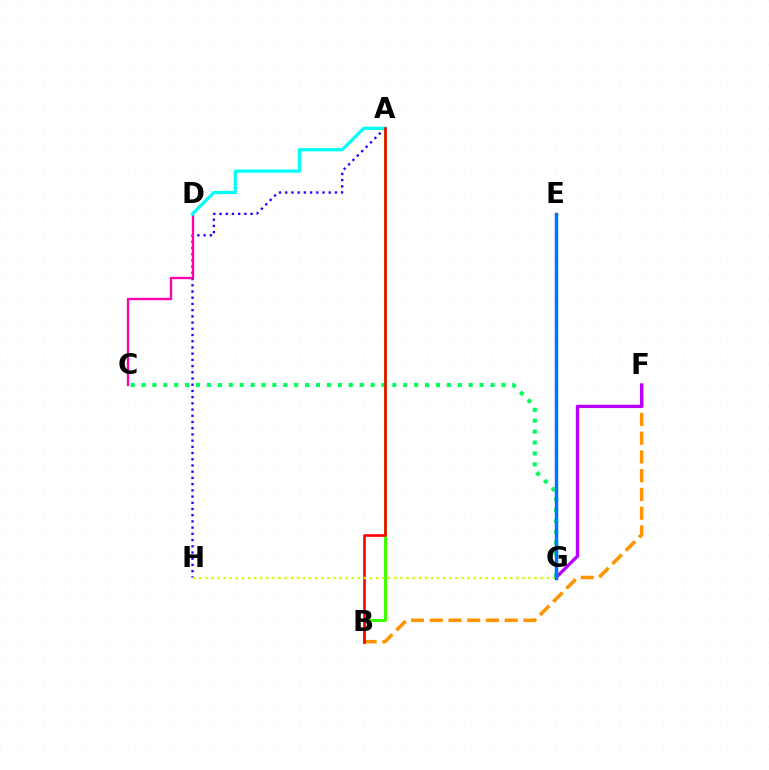{('A', 'B'): [{'color': '#3dff00', 'line_style': 'solid', 'thickness': 2.18}, {'color': '#ff0000', 'line_style': 'solid', 'thickness': 1.89}], ('A', 'H'): [{'color': '#2500ff', 'line_style': 'dotted', 'thickness': 1.69}], ('B', 'F'): [{'color': '#ff9400', 'line_style': 'dashed', 'thickness': 2.55}], ('F', 'G'): [{'color': '#b900ff', 'line_style': 'solid', 'thickness': 2.41}], ('C', 'D'): [{'color': '#ff00ac', 'line_style': 'solid', 'thickness': 1.68}], ('C', 'G'): [{'color': '#00ff5c', 'line_style': 'dotted', 'thickness': 2.96}], ('A', 'D'): [{'color': '#00fff6', 'line_style': 'solid', 'thickness': 2.32}], ('G', 'H'): [{'color': '#d1ff00', 'line_style': 'dotted', 'thickness': 1.66}], ('E', 'G'): [{'color': '#0074ff', 'line_style': 'solid', 'thickness': 2.5}]}